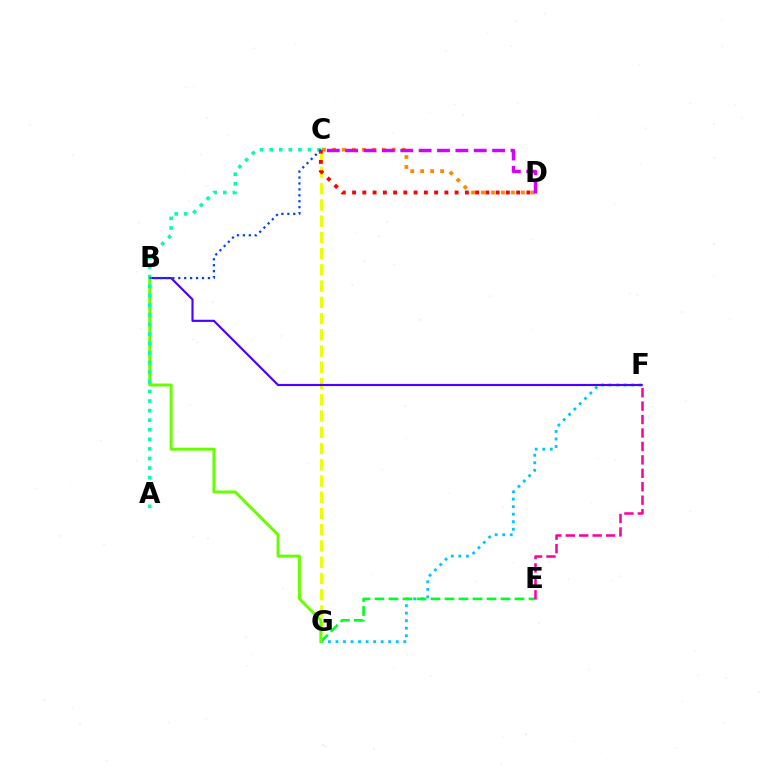{('C', 'D'): [{'color': '#ff8800', 'line_style': 'dotted', 'thickness': 2.71}, {'color': '#ff0000', 'line_style': 'dotted', 'thickness': 2.79}, {'color': '#d600ff', 'line_style': 'dashed', 'thickness': 2.5}], ('C', 'G'): [{'color': '#eeff00', 'line_style': 'dashed', 'thickness': 2.21}], ('F', 'G'): [{'color': '#00c7ff', 'line_style': 'dotted', 'thickness': 2.05}], ('E', 'G'): [{'color': '#00ff27', 'line_style': 'dashed', 'thickness': 1.9}], ('B', 'F'): [{'color': '#4f00ff', 'line_style': 'solid', 'thickness': 1.55}], ('B', 'G'): [{'color': '#66ff00', 'line_style': 'solid', 'thickness': 2.12}], ('A', 'C'): [{'color': '#00ffaf', 'line_style': 'dotted', 'thickness': 2.6}], ('E', 'F'): [{'color': '#ff00a0', 'line_style': 'dashed', 'thickness': 1.83}], ('B', 'C'): [{'color': '#003fff', 'line_style': 'dotted', 'thickness': 1.61}]}